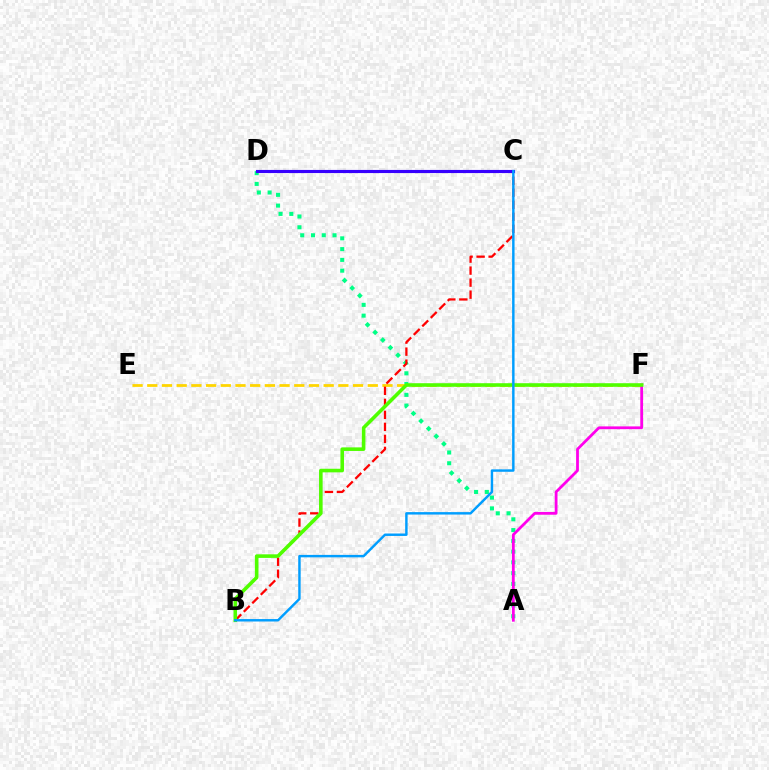{('A', 'D'): [{'color': '#00ff86', 'line_style': 'dotted', 'thickness': 2.93}], ('E', 'F'): [{'color': '#ffd500', 'line_style': 'dashed', 'thickness': 2.0}], ('B', 'C'): [{'color': '#ff0000', 'line_style': 'dashed', 'thickness': 1.63}, {'color': '#009eff', 'line_style': 'solid', 'thickness': 1.76}], ('C', 'D'): [{'color': '#3700ff', 'line_style': 'solid', 'thickness': 2.26}], ('A', 'F'): [{'color': '#ff00ed', 'line_style': 'solid', 'thickness': 2.0}], ('B', 'F'): [{'color': '#4fff00', 'line_style': 'solid', 'thickness': 2.58}]}